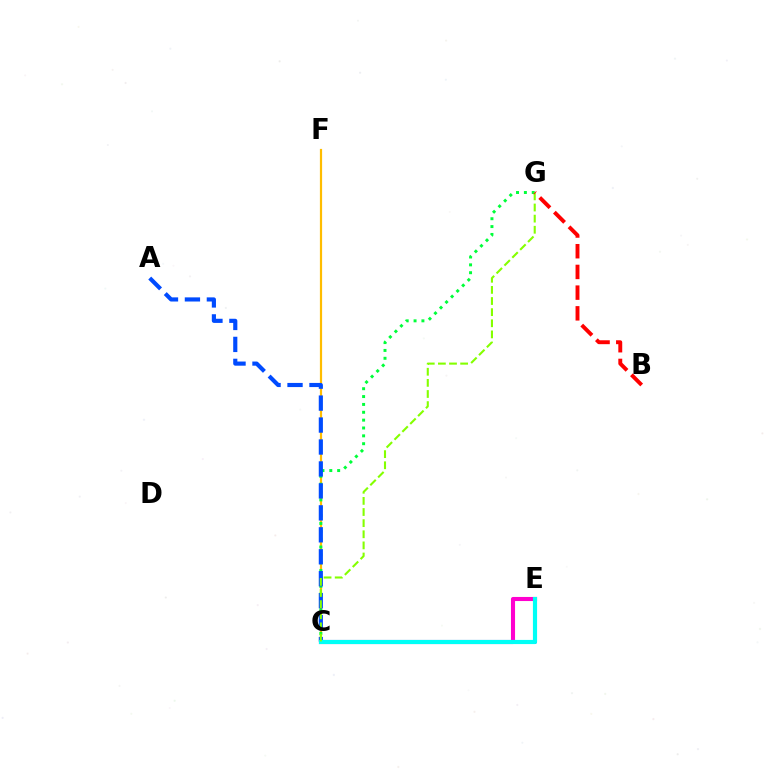{('C', 'F'): [{'color': '#ffbd00', 'line_style': 'solid', 'thickness': 1.59}], ('C', 'G'): [{'color': '#00ff39', 'line_style': 'dotted', 'thickness': 2.13}, {'color': '#84ff00', 'line_style': 'dashed', 'thickness': 1.51}], ('A', 'C'): [{'color': '#004bff', 'line_style': 'dashed', 'thickness': 2.98}], ('C', 'E'): [{'color': '#7200ff', 'line_style': 'dashed', 'thickness': 2.74}, {'color': '#ff00cf', 'line_style': 'solid', 'thickness': 2.94}, {'color': '#00fff6', 'line_style': 'solid', 'thickness': 3.0}], ('B', 'G'): [{'color': '#ff0000', 'line_style': 'dashed', 'thickness': 2.81}]}